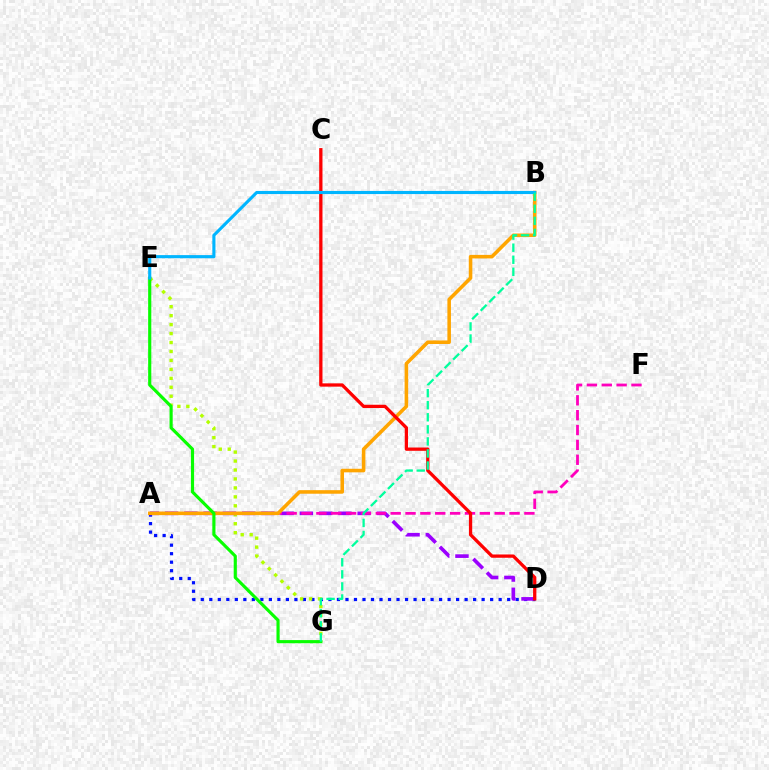{('A', 'D'): [{'color': '#0010ff', 'line_style': 'dotted', 'thickness': 2.31}, {'color': '#9b00ff', 'line_style': 'dashed', 'thickness': 2.62}], ('E', 'G'): [{'color': '#b3ff00', 'line_style': 'dotted', 'thickness': 2.43}, {'color': '#08ff00', 'line_style': 'solid', 'thickness': 2.27}], ('A', 'F'): [{'color': '#ff00bd', 'line_style': 'dashed', 'thickness': 2.02}], ('A', 'B'): [{'color': '#ffa500', 'line_style': 'solid', 'thickness': 2.56}], ('C', 'D'): [{'color': '#ff0000', 'line_style': 'solid', 'thickness': 2.37}], ('B', 'E'): [{'color': '#00b5ff', 'line_style': 'solid', 'thickness': 2.24}], ('B', 'G'): [{'color': '#00ff9d', 'line_style': 'dashed', 'thickness': 1.64}]}